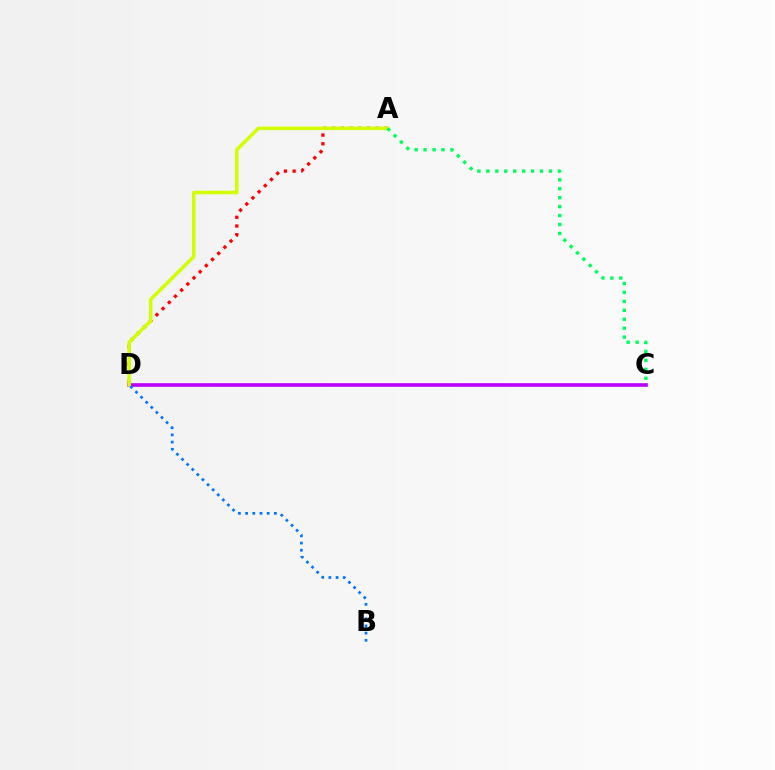{('C', 'D'): [{'color': '#b900ff', 'line_style': 'solid', 'thickness': 2.62}], ('A', 'D'): [{'color': '#ff0000', 'line_style': 'dotted', 'thickness': 2.37}, {'color': '#d1ff00', 'line_style': 'solid', 'thickness': 2.52}], ('A', 'C'): [{'color': '#00ff5c', 'line_style': 'dotted', 'thickness': 2.43}], ('B', 'D'): [{'color': '#0074ff', 'line_style': 'dotted', 'thickness': 1.95}]}